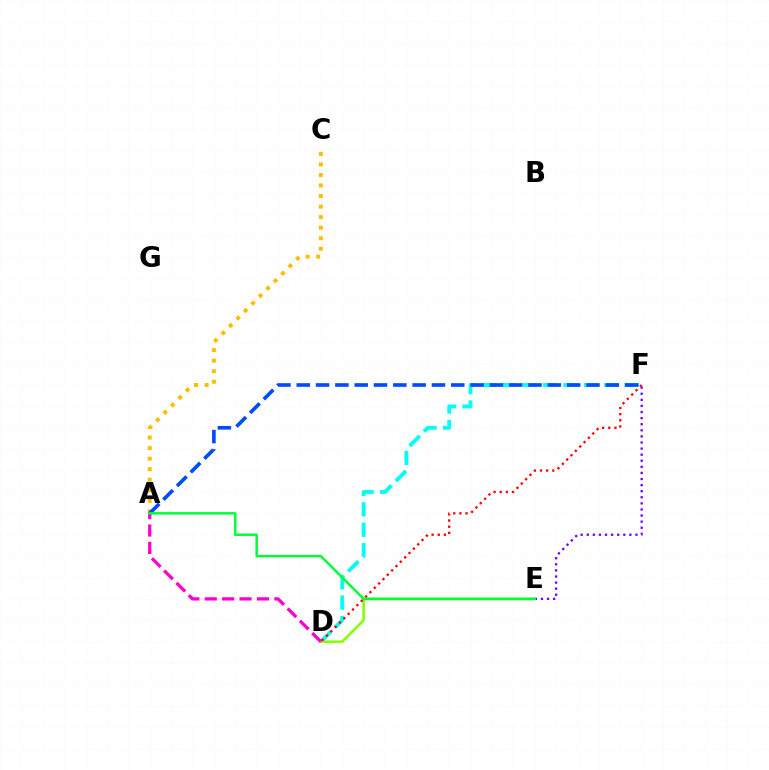{('D', 'F'): [{'color': '#00fff6', 'line_style': 'dashed', 'thickness': 2.77}, {'color': '#ff0000', 'line_style': 'dotted', 'thickness': 1.67}], ('D', 'E'): [{'color': '#84ff00', 'line_style': 'solid', 'thickness': 1.82}], ('E', 'F'): [{'color': '#7200ff', 'line_style': 'dotted', 'thickness': 1.65}], ('A', 'C'): [{'color': '#ffbd00', 'line_style': 'dotted', 'thickness': 2.86}], ('A', 'F'): [{'color': '#004bff', 'line_style': 'dashed', 'thickness': 2.62}], ('A', 'D'): [{'color': '#ff00cf', 'line_style': 'dashed', 'thickness': 2.36}], ('A', 'E'): [{'color': '#00ff39', 'line_style': 'solid', 'thickness': 1.79}]}